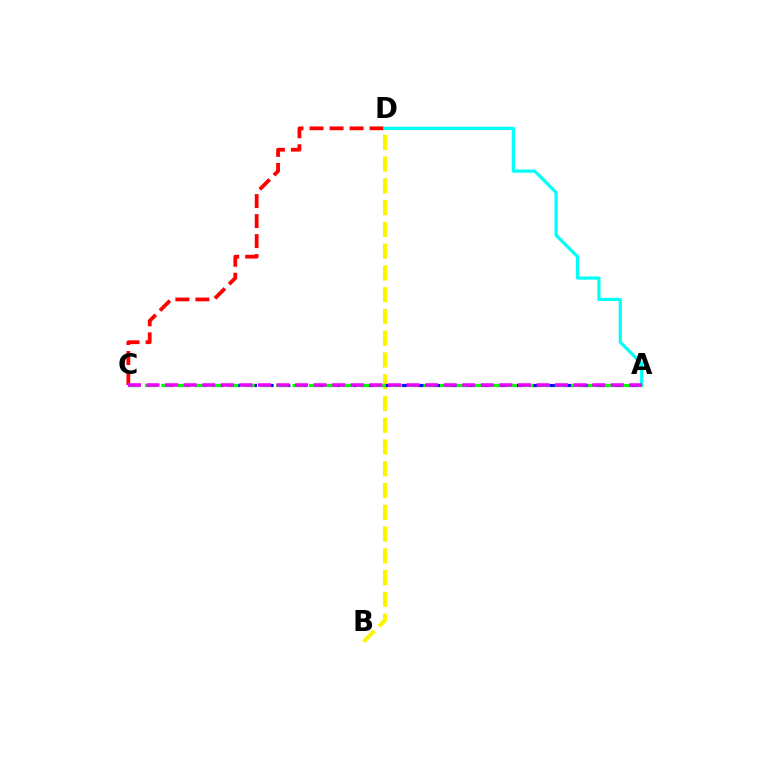{('B', 'D'): [{'color': '#fcf500', 'line_style': 'dashed', 'thickness': 2.96}], ('C', 'D'): [{'color': '#ff0000', 'line_style': 'dashed', 'thickness': 2.72}], ('A', 'C'): [{'color': '#0010ff', 'line_style': 'dashed', 'thickness': 2.27}, {'color': '#08ff00', 'line_style': 'dashed', 'thickness': 2.23}, {'color': '#ee00ff', 'line_style': 'dashed', 'thickness': 2.52}], ('A', 'D'): [{'color': '#00fff6', 'line_style': 'solid', 'thickness': 2.29}]}